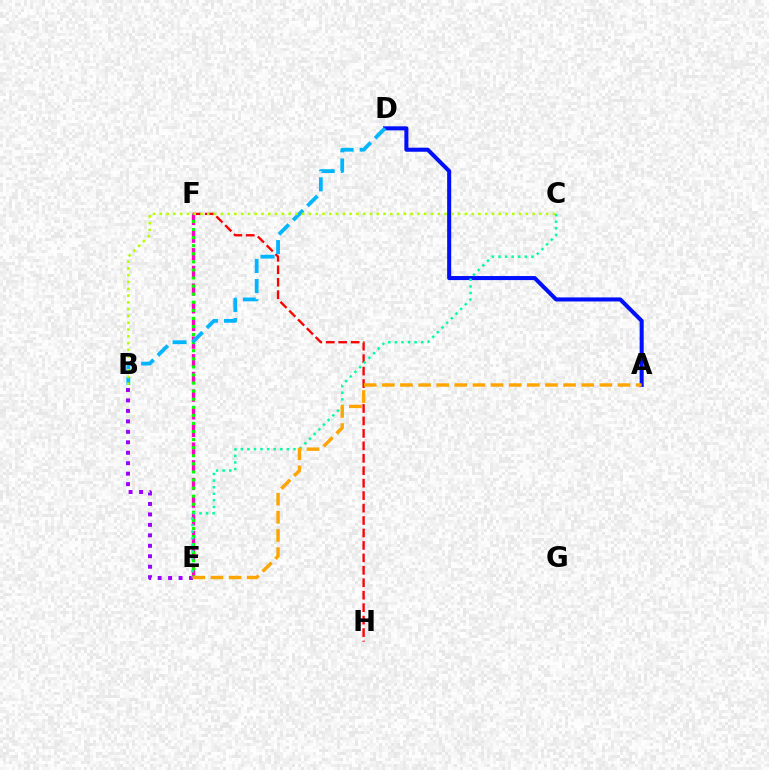{('F', 'H'): [{'color': '#ff0000', 'line_style': 'dashed', 'thickness': 1.69}], ('E', 'F'): [{'color': '#ff00bd', 'line_style': 'dashed', 'thickness': 2.4}, {'color': '#08ff00', 'line_style': 'dotted', 'thickness': 2.2}], ('B', 'E'): [{'color': '#9b00ff', 'line_style': 'dotted', 'thickness': 2.84}], ('A', 'D'): [{'color': '#0010ff', 'line_style': 'solid', 'thickness': 2.92}], ('C', 'E'): [{'color': '#00ff9d', 'line_style': 'dotted', 'thickness': 1.79}], ('A', 'E'): [{'color': '#ffa500', 'line_style': 'dashed', 'thickness': 2.46}], ('B', 'D'): [{'color': '#00b5ff', 'line_style': 'dashed', 'thickness': 2.73}], ('B', 'C'): [{'color': '#b3ff00', 'line_style': 'dotted', 'thickness': 1.84}]}